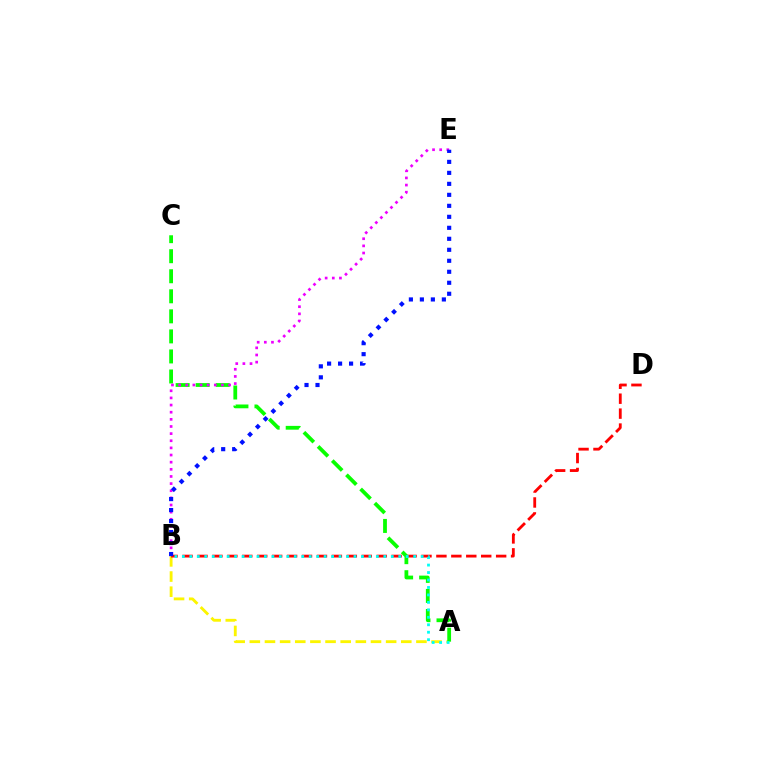{('A', 'B'): [{'color': '#fcf500', 'line_style': 'dashed', 'thickness': 2.06}, {'color': '#00fff6', 'line_style': 'dotted', 'thickness': 2.03}], ('B', 'D'): [{'color': '#ff0000', 'line_style': 'dashed', 'thickness': 2.03}], ('A', 'C'): [{'color': '#08ff00', 'line_style': 'dashed', 'thickness': 2.72}], ('B', 'E'): [{'color': '#ee00ff', 'line_style': 'dotted', 'thickness': 1.94}, {'color': '#0010ff', 'line_style': 'dotted', 'thickness': 2.99}]}